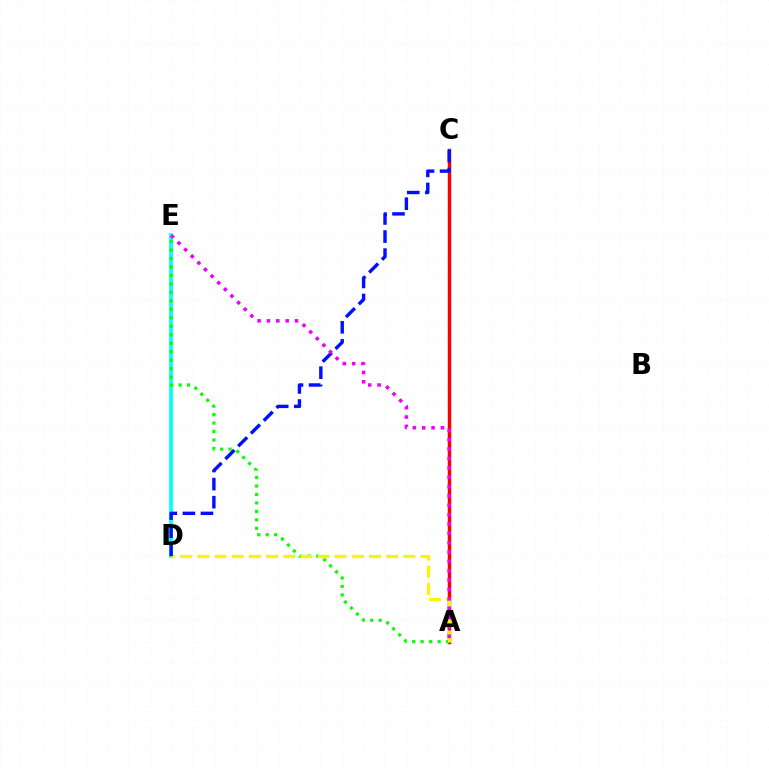{('D', 'E'): [{'color': '#00fff6', 'line_style': 'solid', 'thickness': 2.67}], ('A', 'C'): [{'color': '#ff0000', 'line_style': 'solid', 'thickness': 2.49}], ('A', 'E'): [{'color': '#08ff00', 'line_style': 'dotted', 'thickness': 2.3}, {'color': '#ee00ff', 'line_style': 'dotted', 'thickness': 2.54}], ('A', 'D'): [{'color': '#fcf500', 'line_style': 'dashed', 'thickness': 2.33}], ('C', 'D'): [{'color': '#0010ff', 'line_style': 'dashed', 'thickness': 2.46}]}